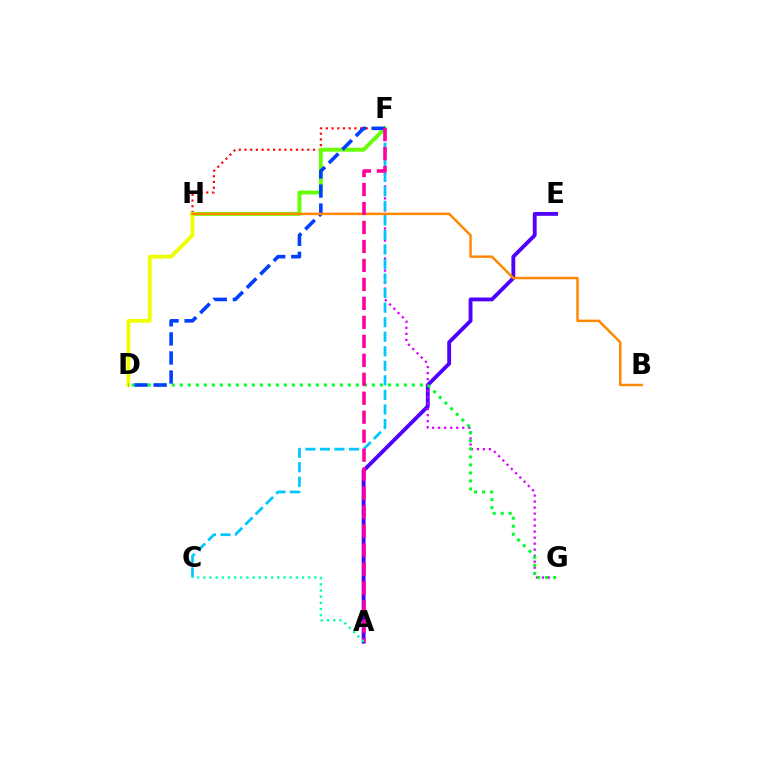{('A', 'E'): [{'color': '#4f00ff', 'line_style': 'solid', 'thickness': 2.77}], ('F', 'G'): [{'color': '#d600ff', 'line_style': 'dotted', 'thickness': 1.63}], ('F', 'H'): [{'color': '#ff0000', 'line_style': 'dotted', 'thickness': 1.55}, {'color': '#66ff00', 'line_style': 'solid', 'thickness': 2.79}], ('D', 'G'): [{'color': '#00ff27', 'line_style': 'dotted', 'thickness': 2.17}], ('D', 'H'): [{'color': '#eeff00', 'line_style': 'solid', 'thickness': 2.75}], ('C', 'F'): [{'color': '#00c7ff', 'line_style': 'dashed', 'thickness': 1.98}], ('D', 'F'): [{'color': '#003fff', 'line_style': 'dashed', 'thickness': 2.59}], ('B', 'H'): [{'color': '#ff8800', 'line_style': 'solid', 'thickness': 1.77}], ('A', 'F'): [{'color': '#ff00a0', 'line_style': 'dashed', 'thickness': 2.58}], ('A', 'C'): [{'color': '#00ffaf', 'line_style': 'dotted', 'thickness': 1.68}]}